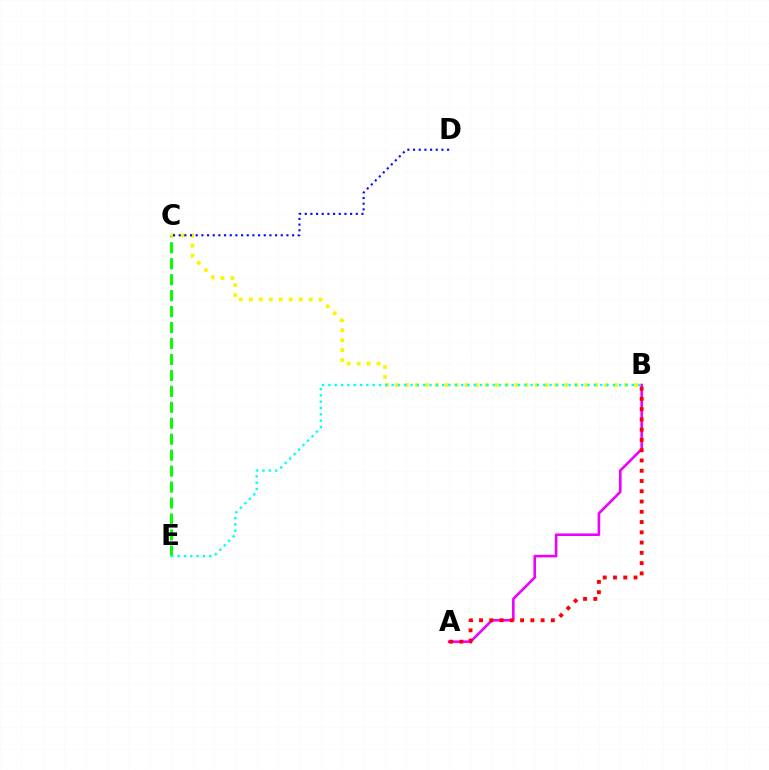{('A', 'B'): [{'color': '#ee00ff', 'line_style': 'solid', 'thickness': 1.87}, {'color': '#ff0000', 'line_style': 'dotted', 'thickness': 2.79}], ('C', 'E'): [{'color': '#08ff00', 'line_style': 'dashed', 'thickness': 2.17}], ('B', 'C'): [{'color': '#fcf500', 'line_style': 'dotted', 'thickness': 2.71}], ('C', 'D'): [{'color': '#0010ff', 'line_style': 'dotted', 'thickness': 1.54}], ('B', 'E'): [{'color': '#00fff6', 'line_style': 'dotted', 'thickness': 1.72}]}